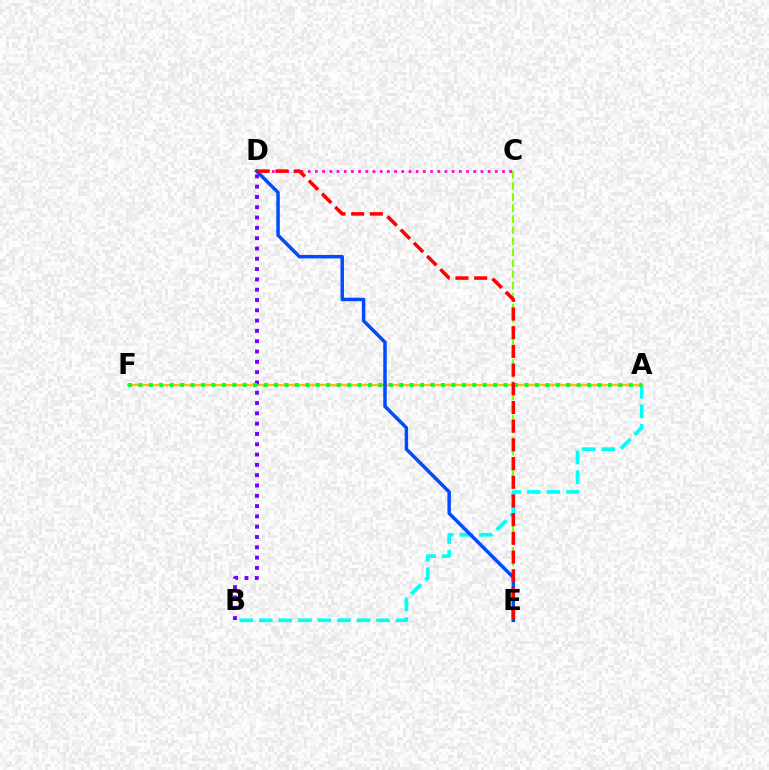{('A', 'F'): [{'color': '#ffbd00', 'line_style': 'solid', 'thickness': 1.65}, {'color': '#00ff39', 'line_style': 'dotted', 'thickness': 2.83}], ('C', 'E'): [{'color': '#84ff00', 'line_style': 'dashed', 'thickness': 1.5}], ('C', 'D'): [{'color': '#ff00cf', 'line_style': 'dotted', 'thickness': 1.95}], ('B', 'D'): [{'color': '#7200ff', 'line_style': 'dotted', 'thickness': 2.8}], ('A', 'B'): [{'color': '#00fff6', 'line_style': 'dashed', 'thickness': 2.65}], ('D', 'E'): [{'color': '#004bff', 'line_style': 'solid', 'thickness': 2.5}, {'color': '#ff0000', 'line_style': 'dashed', 'thickness': 2.54}]}